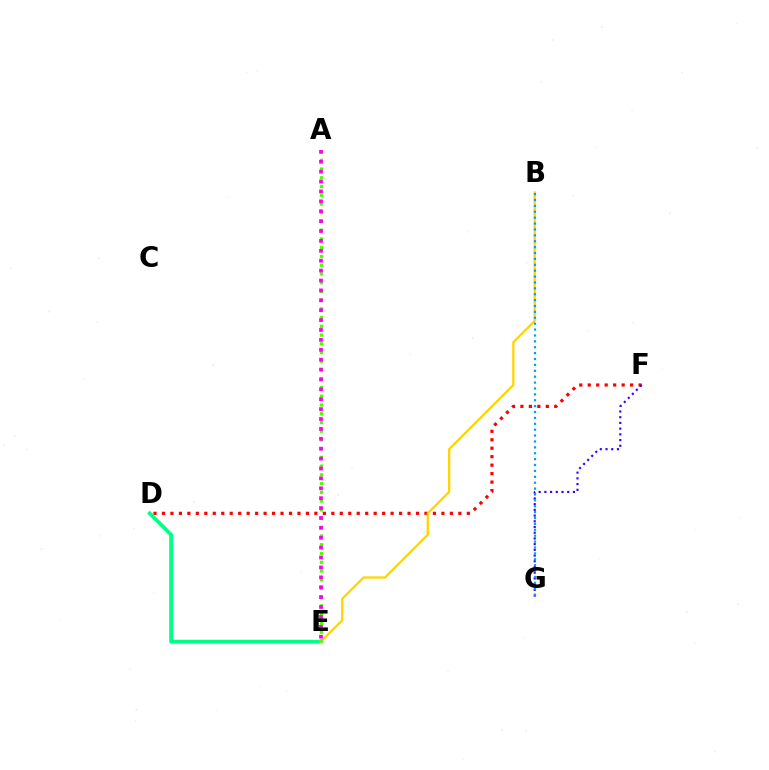{('D', 'F'): [{'color': '#ff0000', 'line_style': 'dotted', 'thickness': 2.3}], ('D', 'E'): [{'color': '#00ff86', 'line_style': 'solid', 'thickness': 2.7}], ('B', 'E'): [{'color': '#ffd500', 'line_style': 'solid', 'thickness': 1.66}], ('A', 'E'): [{'color': '#4fff00', 'line_style': 'dotted', 'thickness': 2.37}, {'color': '#ff00ed', 'line_style': 'dotted', 'thickness': 2.69}], ('F', 'G'): [{'color': '#3700ff', 'line_style': 'dotted', 'thickness': 1.55}], ('B', 'G'): [{'color': '#009eff', 'line_style': 'dotted', 'thickness': 1.6}]}